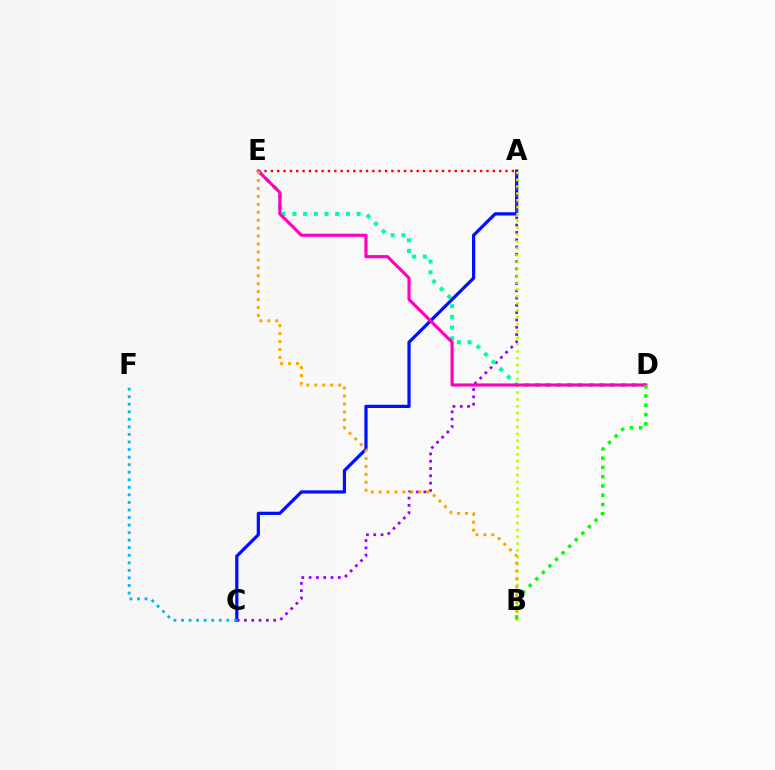{('A', 'C'): [{'color': '#0010ff', 'line_style': 'solid', 'thickness': 2.32}, {'color': '#9b00ff', 'line_style': 'dotted', 'thickness': 1.98}], ('D', 'E'): [{'color': '#00ff9d', 'line_style': 'dotted', 'thickness': 2.91}, {'color': '#ff00bd', 'line_style': 'solid', 'thickness': 2.27}], ('A', 'E'): [{'color': '#ff0000', 'line_style': 'dotted', 'thickness': 1.72}], ('A', 'B'): [{'color': '#b3ff00', 'line_style': 'dotted', 'thickness': 1.87}], ('C', 'F'): [{'color': '#00b5ff', 'line_style': 'dotted', 'thickness': 2.05}], ('B', 'E'): [{'color': '#ffa500', 'line_style': 'dotted', 'thickness': 2.16}], ('B', 'D'): [{'color': '#08ff00', 'line_style': 'dotted', 'thickness': 2.52}]}